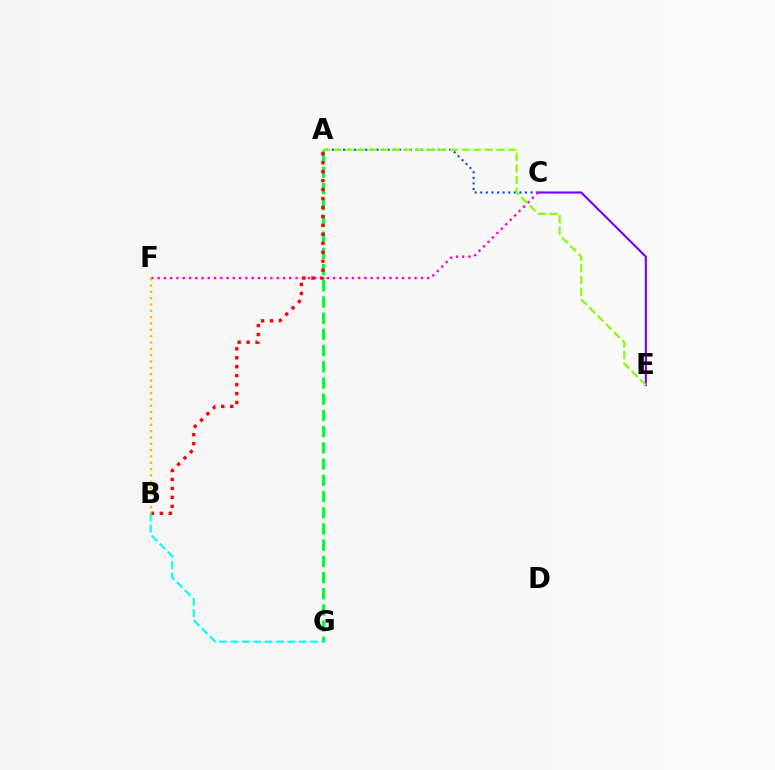{('C', 'E'): [{'color': '#7200ff', 'line_style': 'solid', 'thickness': 1.51}], ('A', 'G'): [{'color': '#00ff39', 'line_style': 'dashed', 'thickness': 2.2}], ('A', 'C'): [{'color': '#004bff', 'line_style': 'dotted', 'thickness': 1.52}], ('C', 'F'): [{'color': '#ff00cf', 'line_style': 'dotted', 'thickness': 1.7}], ('A', 'B'): [{'color': '#ff0000', 'line_style': 'dotted', 'thickness': 2.43}], ('A', 'E'): [{'color': '#84ff00', 'line_style': 'dashed', 'thickness': 1.58}], ('B', 'F'): [{'color': '#ffbd00', 'line_style': 'dotted', 'thickness': 1.72}], ('B', 'G'): [{'color': '#00fff6', 'line_style': 'dashed', 'thickness': 1.54}]}